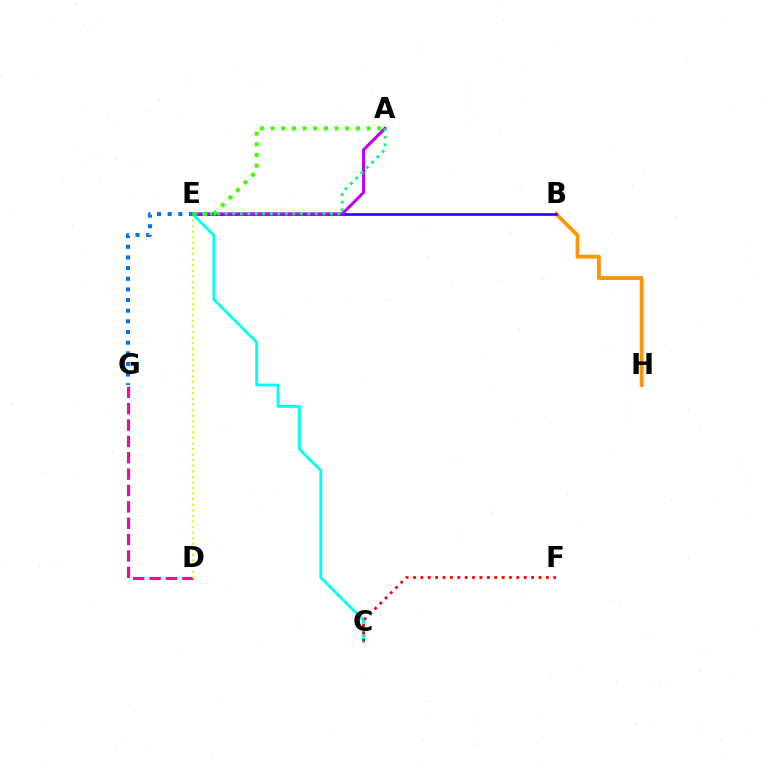{('D', 'G'): [{'color': '#ff00ac', 'line_style': 'dashed', 'thickness': 2.22}], ('C', 'E'): [{'color': '#00fff6', 'line_style': 'solid', 'thickness': 2.05}], ('C', 'F'): [{'color': '#ff0000', 'line_style': 'dotted', 'thickness': 2.01}], ('D', 'E'): [{'color': '#d1ff00', 'line_style': 'dotted', 'thickness': 1.51}], ('B', 'H'): [{'color': '#ff9400', 'line_style': 'solid', 'thickness': 2.73}], ('B', 'E'): [{'color': '#2500ff', 'line_style': 'solid', 'thickness': 1.9}], ('A', 'E'): [{'color': '#b900ff', 'line_style': 'solid', 'thickness': 2.19}, {'color': '#00ff5c', 'line_style': 'dotted', 'thickness': 2.04}, {'color': '#3dff00', 'line_style': 'dotted', 'thickness': 2.9}], ('E', 'G'): [{'color': '#0074ff', 'line_style': 'dotted', 'thickness': 2.89}]}